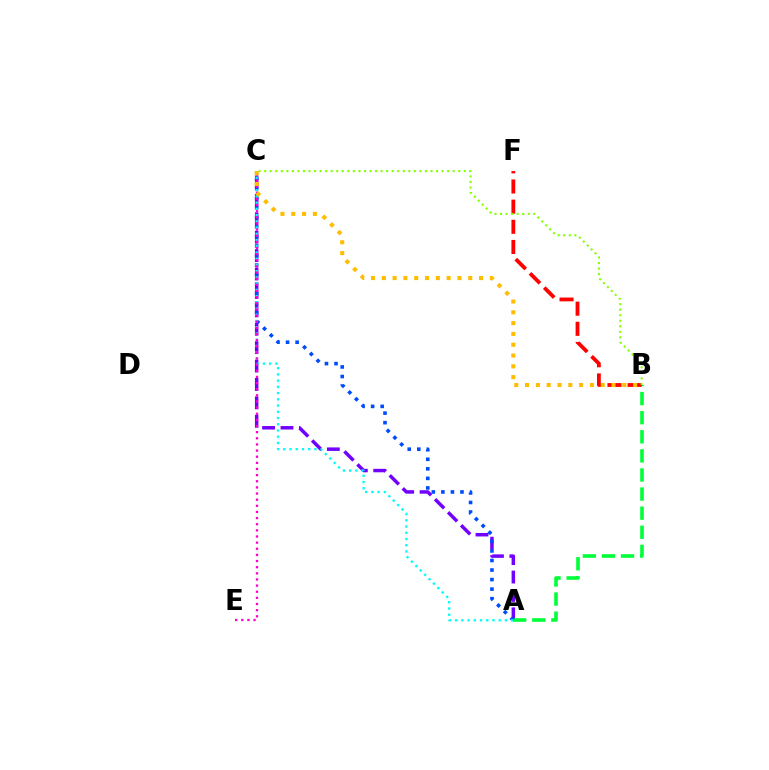{('A', 'C'): [{'color': '#7200ff', 'line_style': 'dashed', 'thickness': 2.5}, {'color': '#004bff', 'line_style': 'dotted', 'thickness': 2.6}, {'color': '#00fff6', 'line_style': 'dotted', 'thickness': 1.69}], ('A', 'B'): [{'color': '#00ff39', 'line_style': 'dashed', 'thickness': 2.59}], ('B', 'F'): [{'color': '#ff0000', 'line_style': 'dashed', 'thickness': 2.74}], ('B', 'C'): [{'color': '#84ff00', 'line_style': 'dotted', 'thickness': 1.51}, {'color': '#ffbd00', 'line_style': 'dotted', 'thickness': 2.94}], ('C', 'E'): [{'color': '#ff00cf', 'line_style': 'dotted', 'thickness': 1.67}]}